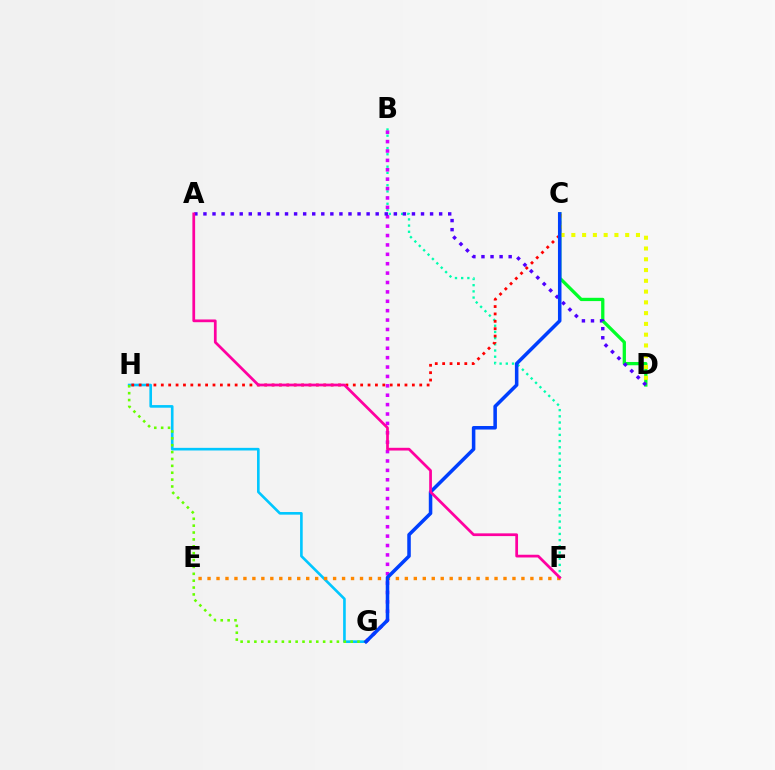{('C', 'D'): [{'color': '#00ff27', 'line_style': 'solid', 'thickness': 2.36}, {'color': '#eeff00', 'line_style': 'dotted', 'thickness': 2.93}], ('B', 'F'): [{'color': '#00ffaf', 'line_style': 'dotted', 'thickness': 1.68}], ('G', 'H'): [{'color': '#00c7ff', 'line_style': 'solid', 'thickness': 1.89}, {'color': '#66ff00', 'line_style': 'dotted', 'thickness': 1.87}], ('C', 'H'): [{'color': '#ff0000', 'line_style': 'dotted', 'thickness': 2.01}], ('B', 'G'): [{'color': '#d600ff', 'line_style': 'dotted', 'thickness': 2.55}], ('E', 'F'): [{'color': '#ff8800', 'line_style': 'dotted', 'thickness': 2.44}], ('A', 'D'): [{'color': '#4f00ff', 'line_style': 'dotted', 'thickness': 2.46}], ('C', 'G'): [{'color': '#003fff', 'line_style': 'solid', 'thickness': 2.54}], ('A', 'F'): [{'color': '#ff00a0', 'line_style': 'solid', 'thickness': 1.97}]}